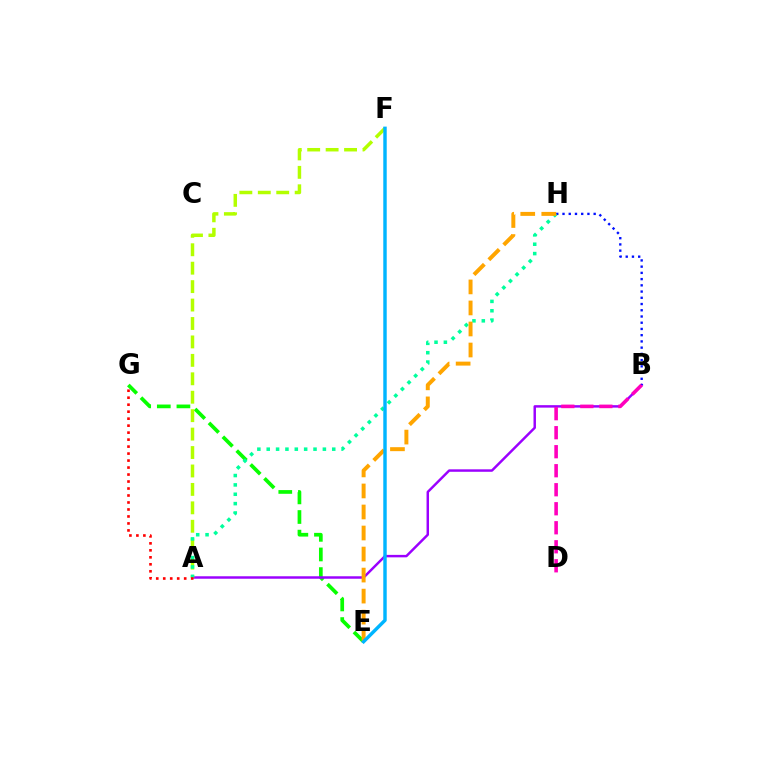{('E', 'G'): [{'color': '#08ff00', 'line_style': 'dashed', 'thickness': 2.66}], ('A', 'B'): [{'color': '#9b00ff', 'line_style': 'solid', 'thickness': 1.77}], ('A', 'F'): [{'color': '#b3ff00', 'line_style': 'dashed', 'thickness': 2.5}], ('B', 'H'): [{'color': '#0010ff', 'line_style': 'dotted', 'thickness': 1.69}], ('B', 'D'): [{'color': '#ff00bd', 'line_style': 'dashed', 'thickness': 2.58}], ('A', 'H'): [{'color': '#00ff9d', 'line_style': 'dotted', 'thickness': 2.54}], ('E', 'H'): [{'color': '#ffa500', 'line_style': 'dashed', 'thickness': 2.86}], ('E', 'F'): [{'color': '#00b5ff', 'line_style': 'solid', 'thickness': 2.48}], ('A', 'G'): [{'color': '#ff0000', 'line_style': 'dotted', 'thickness': 1.9}]}